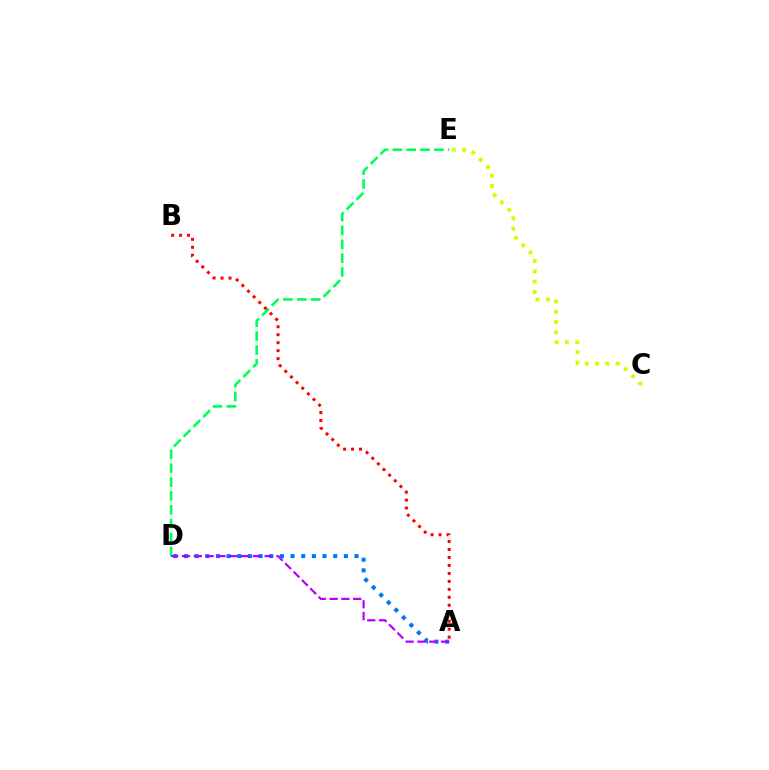{('C', 'E'): [{'color': '#d1ff00', 'line_style': 'dotted', 'thickness': 2.8}], ('D', 'E'): [{'color': '#00ff5c', 'line_style': 'dashed', 'thickness': 1.88}], ('A', 'B'): [{'color': '#ff0000', 'line_style': 'dotted', 'thickness': 2.16}], ('A', 'D'): [{'color': '#0074ff', 'line_style': 'dotted', 'thickness': 2.9}, {'color': '#b900ff', 'line_style': 'dashed', 'thickness': 1.6}]}